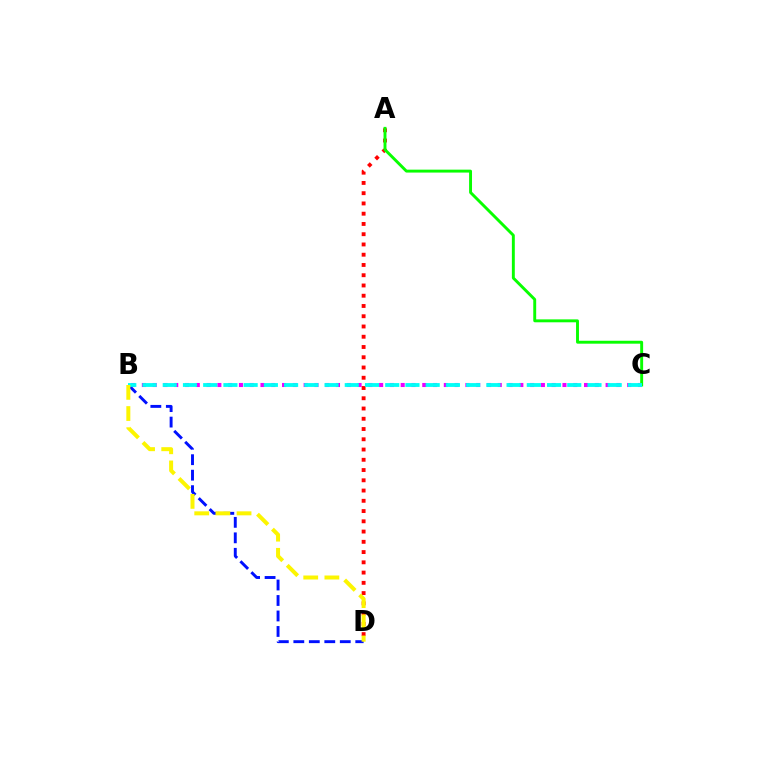{('B', 'C'): [{'color': '#ee00ff', 'line_style': 'dotted', 'thickness': 2.93}, {'color': '#00fff6', 'line_style': 'dashed', 'thickness': 2.75}], ('B', 'D'): [{'color': '#0010ff', 'line_style': 'dashed', 'thickness': 2.1}, {'color': '#fcf500', 'line_style': 'dashed', 'thickness': 2.87}], ('A', 'D'): [{'color': '#ff0000', 'line_style': 'dotted', 'thickness': 2.79}], ('A', 'C'): [{'color': '#08ff00', 'line_style': 'solid', 'thickness': 2.1}]}